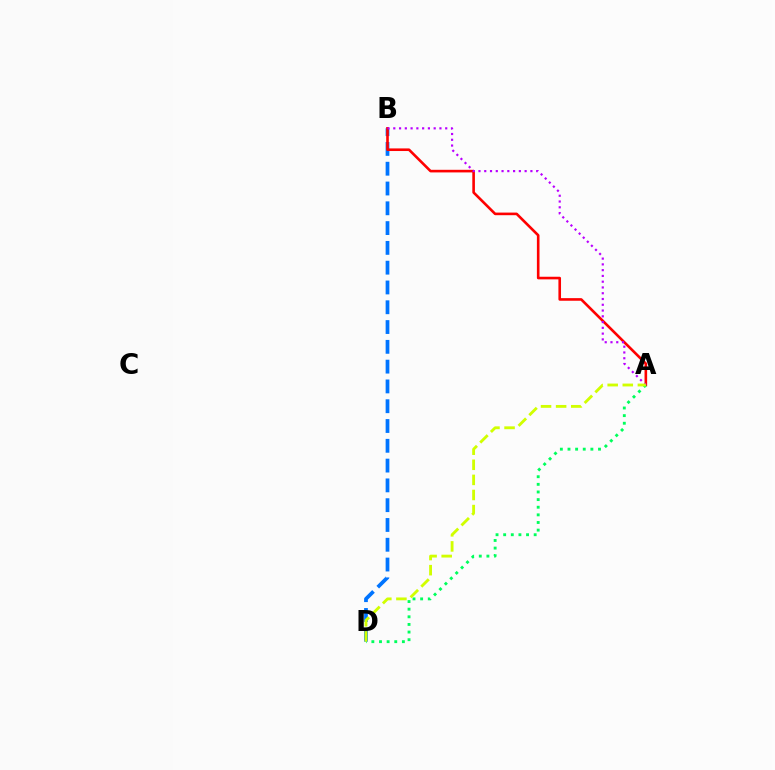{('B', 'D'): [{'color': '#0074ff', 'line_style': 'dashed', 'thickness': 2.69}], ('A', 'B'): [{'color': '#ff0000', 'line_style': 'solid', 'thickness': 1.88}, {'color': '#b900ff', 'line_style': 'dotted', 'thickness': 1.57}], ('A', 'D'): [{'color': '#00ff5c', 'line_style': 'dotted', 'thickness': 2.07}, {'color': '#d1ff00', 'line_style': 'dashed', 'thickness': 2.05}]}